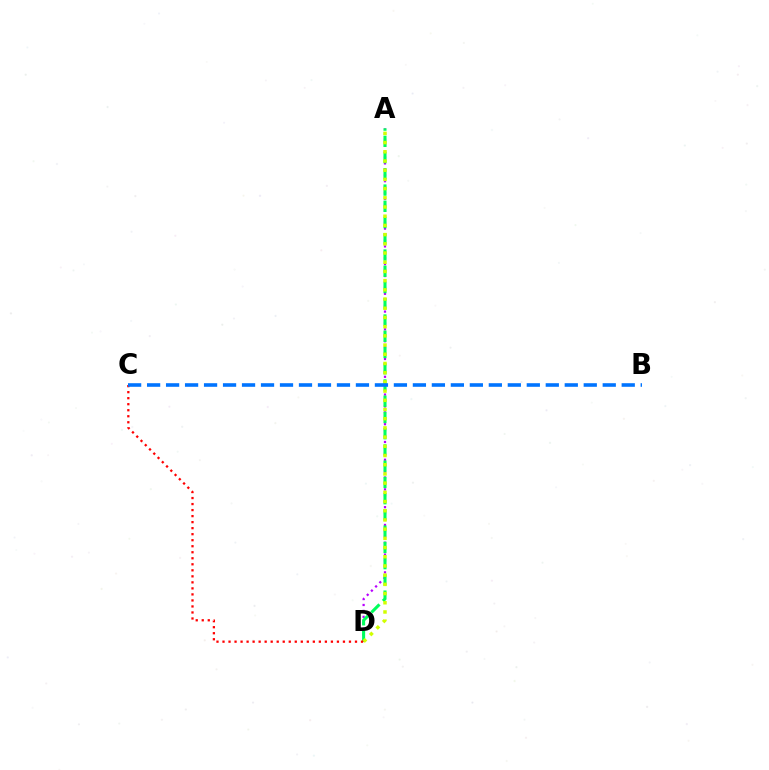{('A', 'D'): [{'color': '#b900ff', 'line_style': 'dotted', 'thickness': 1.61}, {'color': '#00ff5c', 'line_style': 'dashed', 'thickness': 2.21}, {'color': '#d1ff00', 'line_style': 'dotted', 'thickness': 2.5}], ('C', 'D'): [{'color': '#ff0000', 'line_style': 'dotted', 'thickness': 1.64}], ('B', 'C'): [{'color': '#0074ff', 'line_style': 'dashed', 'thickness': 2.58}]}